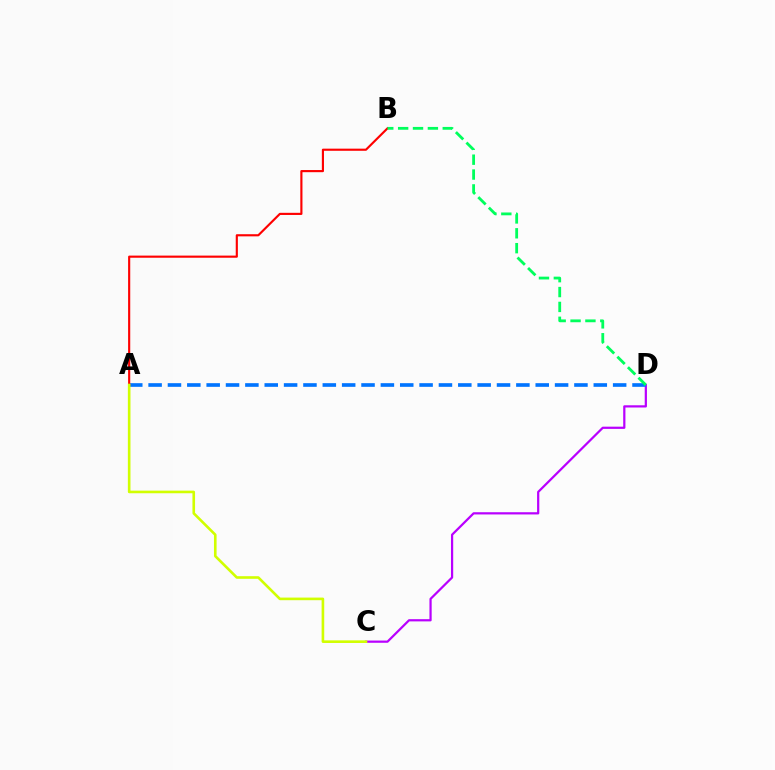{('C', 'D'): [{'color': '#b900ff', 'line_style': 'solid', 'thickness': 1.6}], ('A', 'D'): [{'color': '#0074ff', 'line_style': 'dashed', 'thickness': 2.63}], ('A', 'B'): [{'color': '#ff0000', 'line_style': 'solid', 'thickness': 1.54}], ('A', 'C'): [{'color': '#d1ff00', 'line_style': 'solid', 'thickness': 1.88}], ('B', 'D'): [{'color': '#00ff5c', 'line_style': 'dashed', 'thickness': 2.02}]}